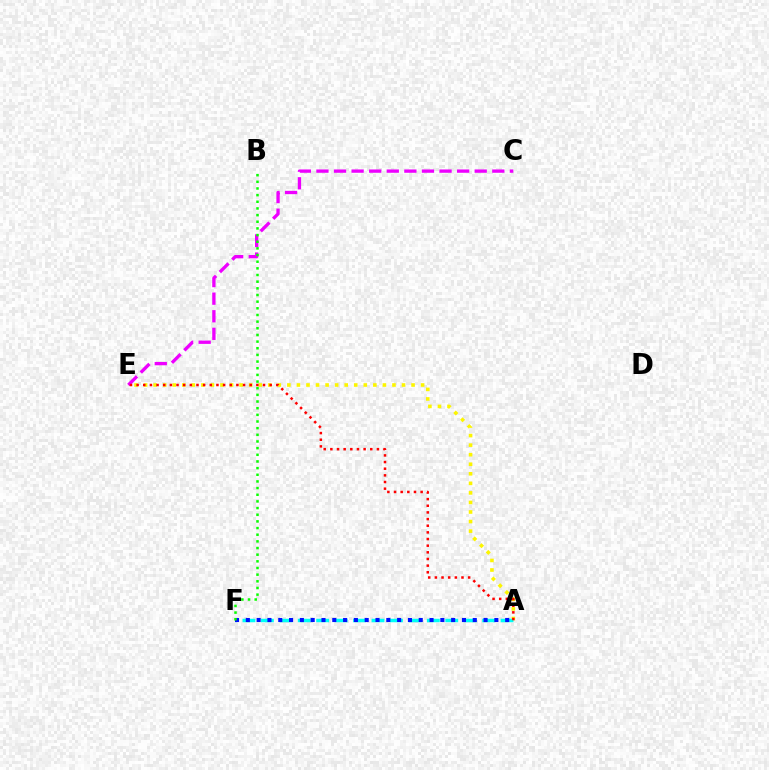{('A', 'E'): [{'color': '#fcf500', 'line_style': 'dotted', 'thickness': 2.6}, {'color': '#ff0000', 'line_style': 'dotted', 'thickness': 1.81}], ('C', 'E'): [{'color': '#ee00ff', 'line_style': 'dashed', 'thickness': 2.39}], ('A', 'F'): [{'color': '#00fff6', 'line_style': 'dashed', 'thickness': 2.5}, {'color': '#0010ff', 'line_style': 'dotted', 'thickness': 2.94}], ('B', 'F'): [{'color': '#08ff00', 'line_style': 'dotted', 'thickness': 1.81}]}